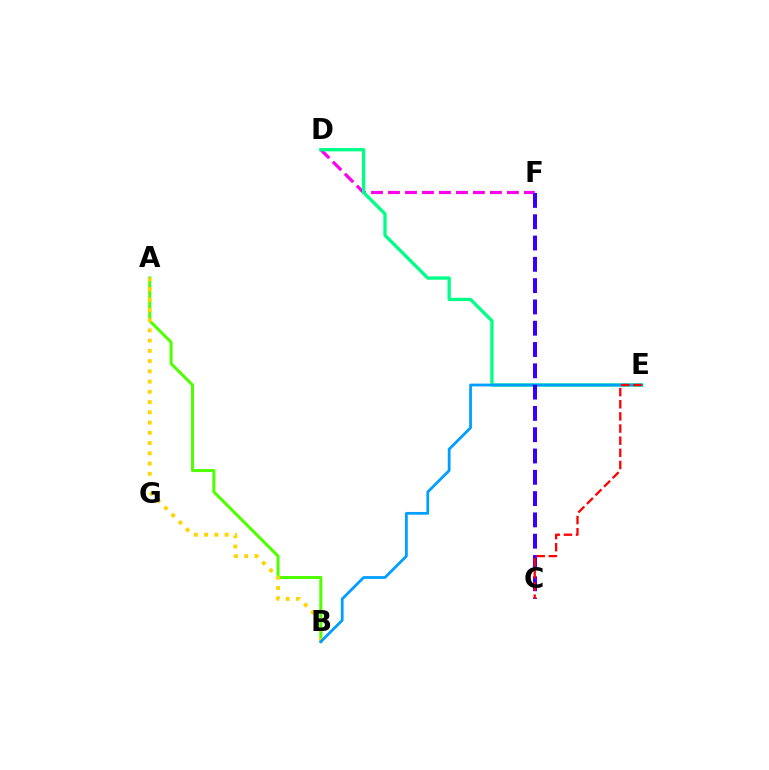{('A', 'B'): [{'color': '#4fff00', 'line_style': 'solid', 'thickness': 2.17}, {'color': '#ffd500', 'line_style': 'dotted', 'thickness': 2.78}], ('D', 'F'): [{'color': '#ff00ed', 'line_style': 'dashed', 'thickness': 2.31}], ('D', 'E'): [{'color': '#00ff86', 'line_style': 'solid', 'thickness': 2.38}], ('B', 'E'): [{'color': '#009eff', 'line_style': 'solid', 'thickness': 1.99}], ('C', 'F'): [{'color': '#3700ff', 'line_style': 'dashed', 'thickness': 2.89}], ('C', 'E'): [{'color': '#ff0000', 'line_style': 'dashed', 'thickness': 1.65}]}